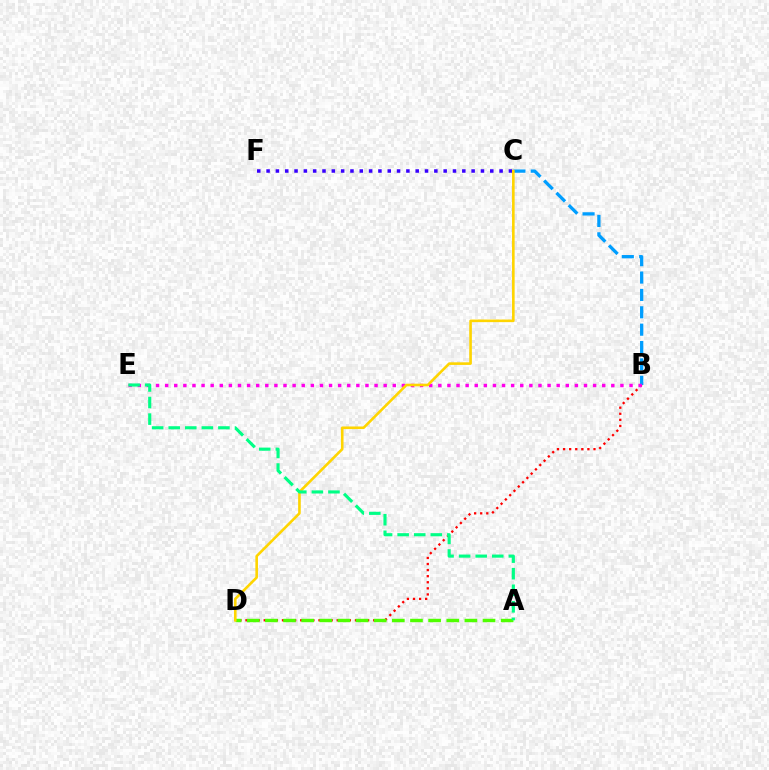{('B', 'D'): [{'color': '#ff0000', 'line_style': 'dotted', 'thickness': 1.65}], ('B', 'C'): [{'color': '#009eff', 'line_style': 'dashed', 'thickness': 2.36}], ('B', 'E'): [{'color': '#ff00ed', 'line_style': 'dotted', 'thickness': 2.47}], ('C', 'F'): [{'color': '#3700ff', 'line_style': 'dotted', 'thickness': 2.53}], ('A', 'D'): [{'color': '#4fff00', 'line_style': 'dashed', 'thickness': 2.46}], ('C', 'D'): [{'color': '#ffd500', 'line_style': 'solid', 'thickness': 1.88}], ('A', 'E'): [{'color': '#00ff86', 'line_style': 'dashed', 'thickness': 2.25}]}